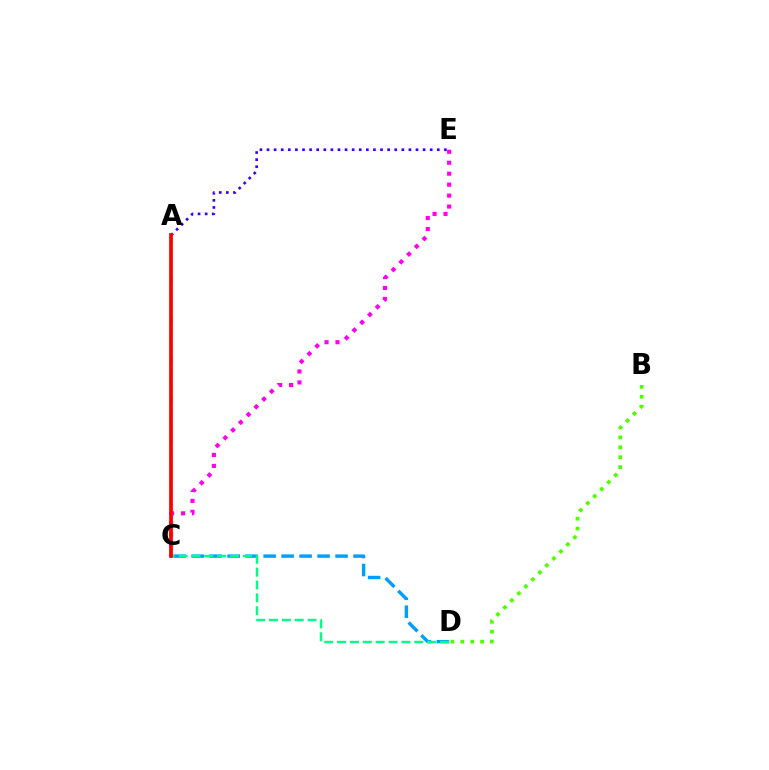{('C', 'E'): [{'color': '#ff00ed', 'line_style': 'dotted', 'thickness': 2.98}], ('A', 'C'): [{'color': '#ffd500', 'line_style': 'dashed', 'thickness': 1.8}, {'color': '#ff0000', 'line_style': 'solid', 'thickness': 2.69}], ('C', 'D'): [{'color': '#009eff', 'line_style': 'dashed', 'thickness': 2.44}, {'color': '#00ff86', 'line_style': 'dashed', 'thickness': 1.75}], ('B', 'D'): [{'color': '#4fff00', 'line_style': 'dotted', 'thickness': 2.69}], ('A', 'E'): [{'color': '#3700ff', 'line_style': 'dotted', 'thickness': 1.93}]}